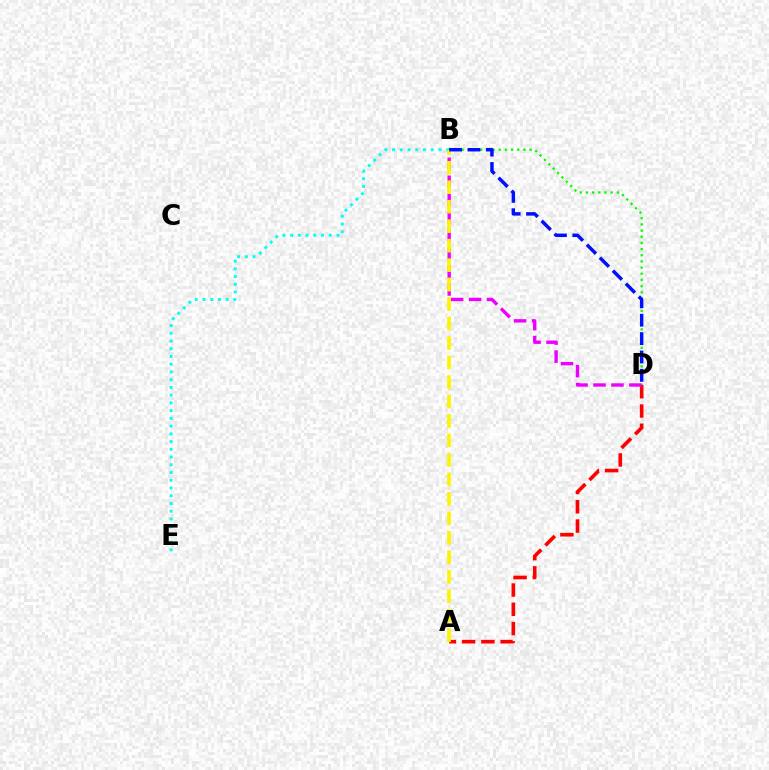{('A', 'D'): [{'color': '#ff0000', 'line_style': 'dashed', 'thickness': 2.62}], ('B', 'D'): [{'color': '#08ff00', 'line_style': 'dotted', 'thickness': 1.68}, {'color': '#ee00ff', 'line_style': 'dashed', 'thickness': 2.44}, {'color': '#0010ff', 'line_style': 'dashed', 'thickness': 2.5}], ('B', 'E'): [{'color': '#00fff6', 'line_style': 'dotted', 'thickness': 2.1}], ('A', 'B'): [{'color': '#fcf500', 'line_style': 'dashed', 'thickness': 2.65}]}